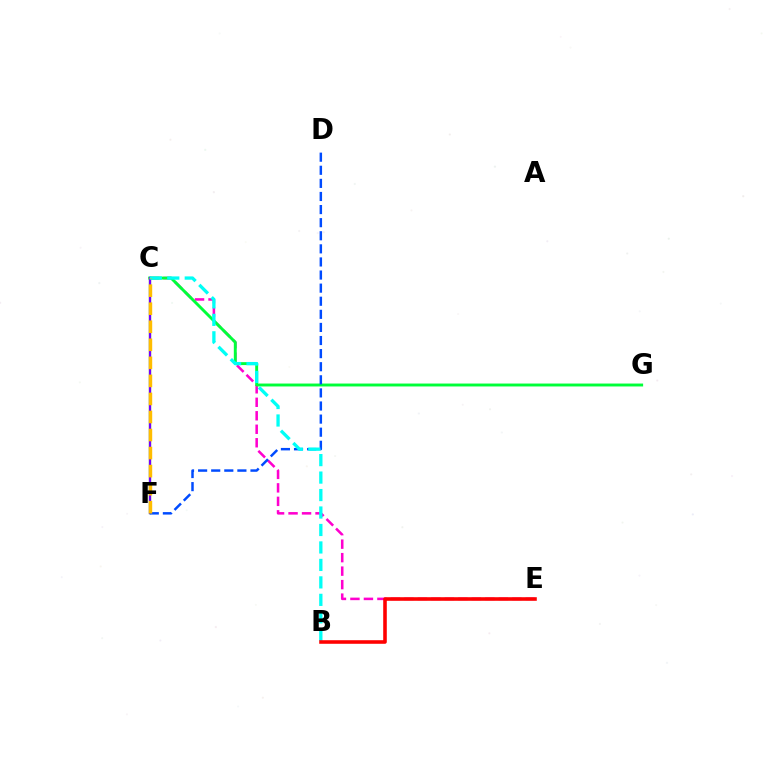{('C', 'F'): [{'color': '#84ff00', 'line_style': 'solid', 'thickness': 1.68}, {'color': '#7200ff', 'line_style': 'solid', 'thickness': 1.63}, {'color': '#ffbd00', 'line_style': 'dashed', 'thickness': 2.45}], ('C', 'E'): [{'color': '#ff00cf', 'line_style': 'dashed', 'thickness': 1.83}], ('C', 'G'): [{'color': '#00ff39', 'line_style': 'solid', 'thickness': 2.1}], ('D', 'F'): [{'color': '#004bff', 'line_style': 'dashed', 'thickness': 1.78}], ('B', 'C'): [{'color': '#00fff6', 'line_style': 'dashed', 'thickness': 2.37}], ('B', 'E'): [{'color': '#ff0000', 'line_style': 'solid', 'thickness': 2.58}]}